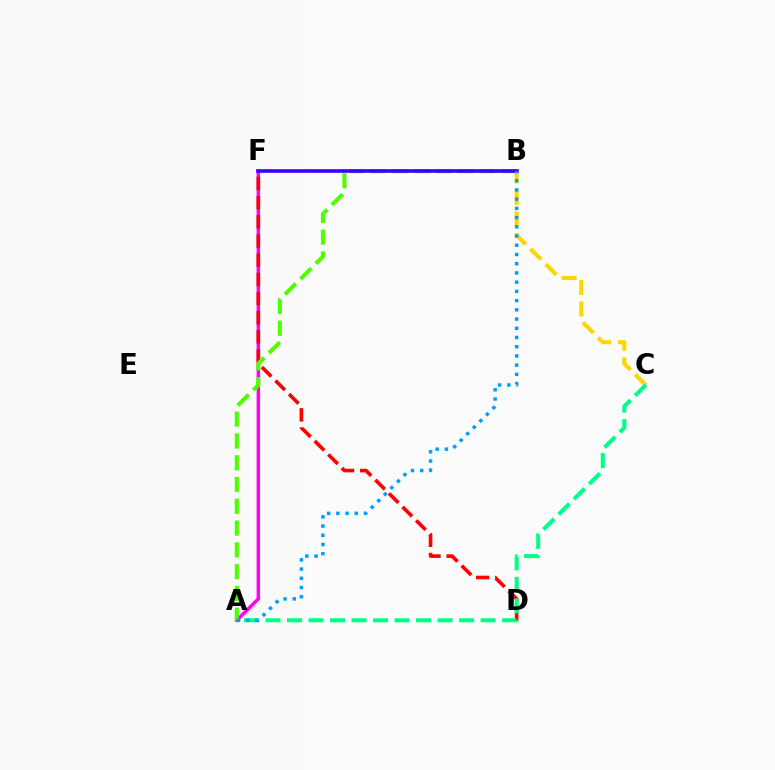{('B', 'C'): [{'color': '#ffd500', 'line_style': 'dashed', 'thickness': 2.93}], ('A', 'F'): [{'color': '#ff00ed', 'line_style': 'solid', 'thickness': 2.49}], ('D', 'F'): [{'color': '#ff0000', 'line_style': 'dashed', 'thickness': 2.61}], ('A', 'B'): [{'color': '#4fff00', 'line_style': 'dashed', 'thickness': 2.96}, {'color': '#009eff', 'line_style': 'dotted', 'thickness': 2.51}], ('B', 'F'): [{'color': '#3700ff', 'line_style': 'solid', 'thickness': 2.61}], ('A', 'C'): [{'color': '#00ff86', 'line_style': 'dashed', 'thickness': 2.92}]}